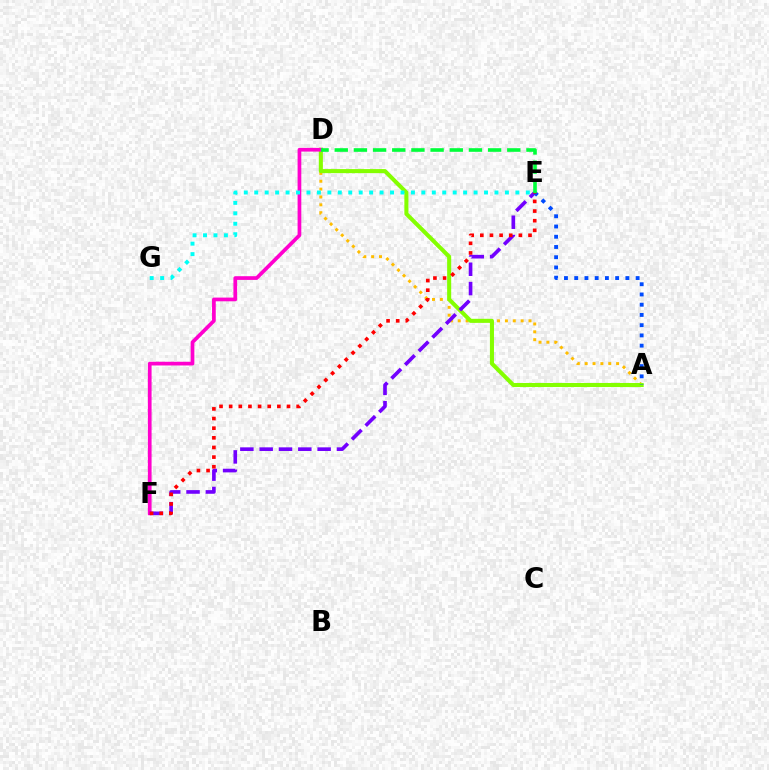{('A', 'D'): [{'color': '#ffbd00', 'line_style': 'dotted', 'thickness': 2.14}, {'color': '#84ff00', 'line_style': 'solid', 'thickness': 2.92}], ('D', 'F'): [{'color': '#ff00cf', 'line_style': 'solid', 'thickness': 2.67}], ('E', 'F'): [{'color': '#7200ff', 'line_style': 'dashed', 'thickness': 2.62}, {'color': '#ff0000', 'line_style': 'dotted', 'thickness': 2.62}], ('A', 'E'): [{'color': '#004bff', 'line_style': 'dotted', 'thickness': 2.78}], ('E', 'G'): [{'color': '#00fff6', 'line_style': 'dotted', 'thickness': 2.84}], ('D', 'E'): [{'color': '#00ff39', 'line_style': 'dashed', 'thickness': 2.6}]}